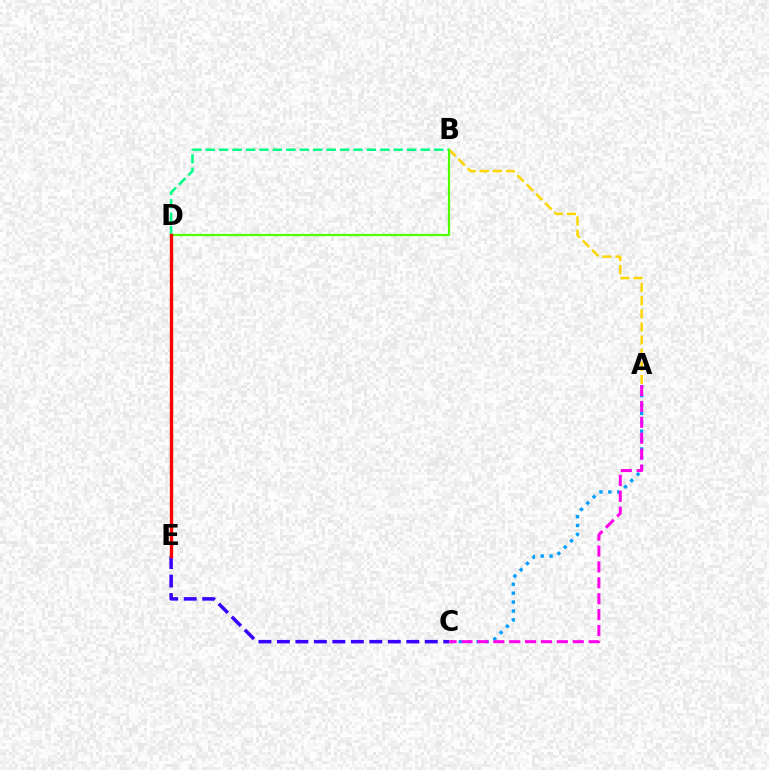{('A', 'C'): [{'color': '#009eff', 'line_style': 'dotted', 'thickness': 2.42}, {'color': '#ff00ed', 'line_style': 'dashed', 'thickness': 2.16}], ('C', 'E'): [{'color': '#3700ff', 'line_style': 'dashed', 'thickness': 2.51}], ('A', 'B'): [{'color': '#ffd500', 'line_style': 'dashed', 'thickness': 1.78}], ('B', 'D'): [{'color': '#00ff86', 'line_style': 'dashed', 'thickness': 1.82}, {'color': '#4fff00', 'line_style': 'solid', 'thickness': 1.6}], ('D', 'E'): [{'color': '#ff0000', 'line_style': 'solid', 'thickness': 2.42}]}